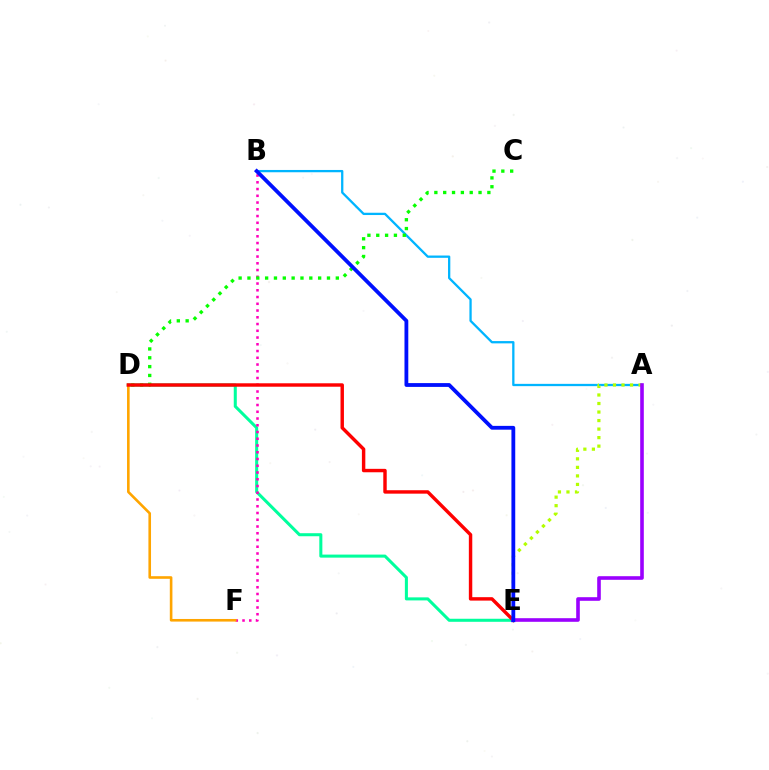{('D', 'E'): [{'color': '#00ff9d', 'line_style': 'solid', 'thickness': 2.19}, {'color': '#ff0000', 'line_style': 'solid', 'thickness': 2.47}], ('B', 'F'): [{'color': '#ff00bd', 'line_style': 'dotted', 'thickness': 1.83}], ('A', 'B'): [{'color': '#00b5ff', 'line_style': 'solid', 'thickness': 1.65}], ('D', 'F'): [{'color': '#ffa500', 'line_style': 'solid', 'thickness': 1.88}], ('A', 'E'): [{'color': '#b3ff00', 'line_style': 'dotted', 'thickness': 2.32}, {'color': '#9b00ff', 'line_style': 'solid', 'thickness': 2.6}], ('C', 'D'): [{'color': '#08ff00', 'line_style': 'dotted', 'thickness': 2.4}], ('B', 'E'): [{'color': '#0010ff', 'line_style': 'solid', 'thickness': 2.74}]}